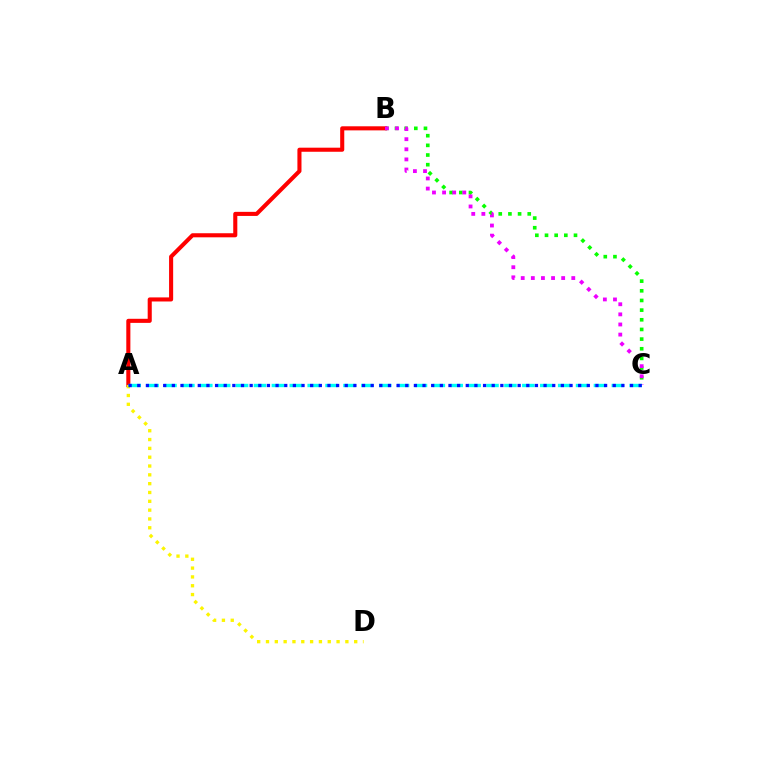{('B', 'C'): [{'color': '#08ff00', 'line_style': 'dotted', 'thickness': 2.63}, {'color': '#ee00ff', 'line_style': 'dotted', 'thickness': 2.75}], ('A', 'B'): [{'color': '#ff0000', 'line_style': 'solid', 'thickness': 2.94}], ('A', 'D'): [{'color': '#fcf500', 'line_style': 'dotted', 'thickness': 2.4}], ('A', 'C'): [{'color': '#00fff6', 'line_style': 'dashed', 'thickness': 2.43}, {'color': '#0010ff', 'line_style': 'dotted', 'thickness': 2.35}]}